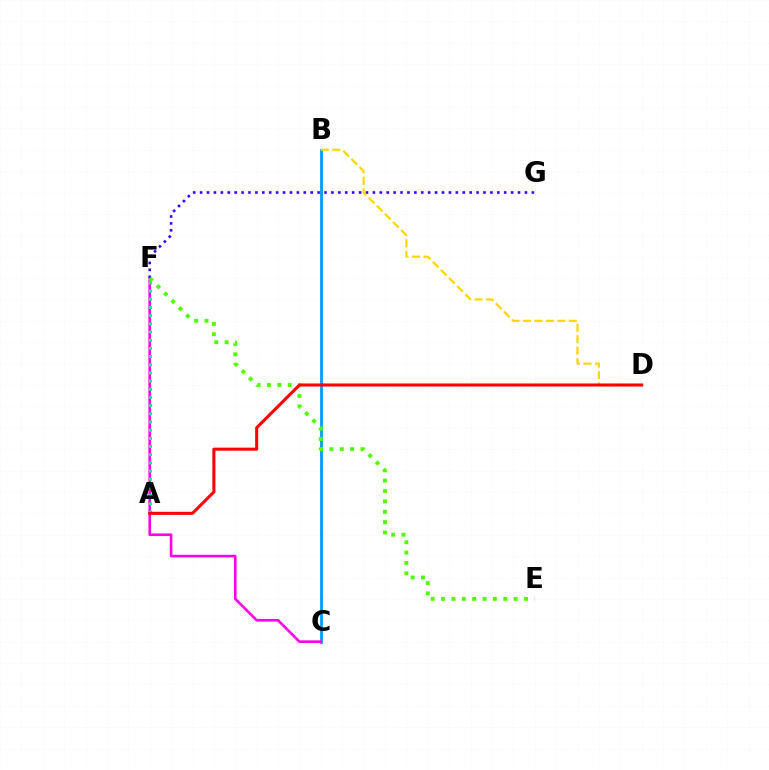{('B', 'C'): [{'color': '#009eff', 'line_style': 'solid', 'thickness': 2.04}], ('C', 'F'): [{'color': '#ff00ed', 'line_style': 'solid', 'thickness': 1.9}], ('F', 'G'): [{'color': '#3700ff', 'line_style': 'dotted', 'thickness': 1.88}], ('A', 'F'): [{'color': '#00ff86', 'line_style': 'dotted', 'thickness': 2.22}], ('B', 'D'): [{'color': '#ffd500', 'line_style': 'dashed', 'thickness': 1.56}], ('E', 'F'): [{'color': '#4fff00', 'line_style': 'dotted', 'thickness': 2.82}], ('A', 'D'): [{'color': '#ff0000', 'line_style': 'solid', 'thickness': 2.19}]}